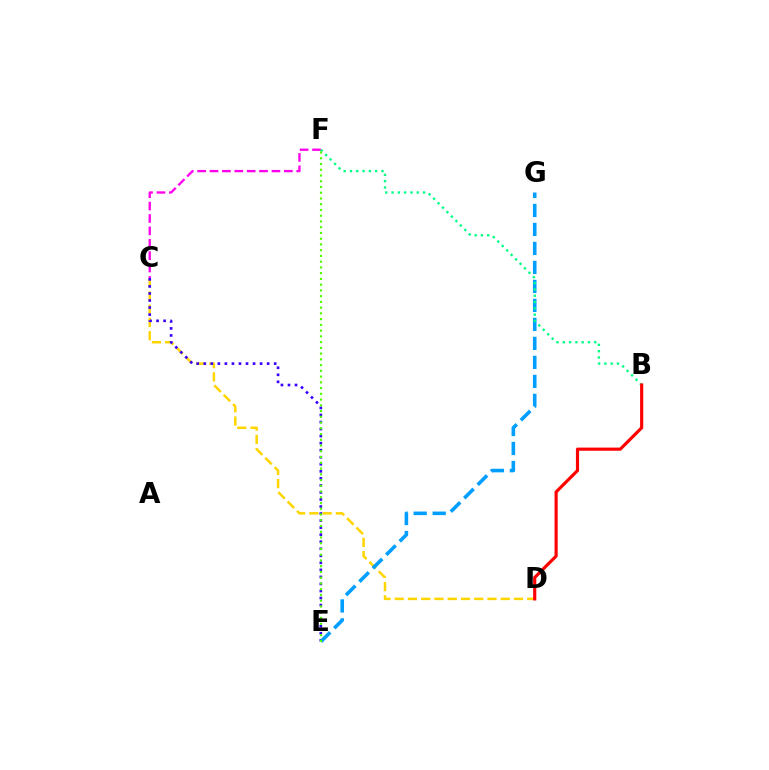{('C', 'D'): [{'color': '#ffd500', 'line_style': 'dashed', 'thickness': 1.8}], ('C', 'E'): [{'color': '#3700ff', 'line_style': 'dotted', 'thickness': 1.91}], ('C', 'F'): [{'color': '#ff00ed', 'line_style': 'dashed', 'thickness': 1.68}], ('E', 'G'): [{'color': '#009eff', 'line_style': 'dashed', 'thickness': 2.58}], ('B', 'F'): [{'color': '#00ff86', 'line_style': 'dotted', 'thickness': 1.71}], ('E', 'F'): [{'color': '#4fff00', 'line_style': 'dotted', 'thickness': 1.56}], ('B', 'D'): [{'color': '#ff0000', 'line_style': 'solid', 'thickness': 2.27}]}